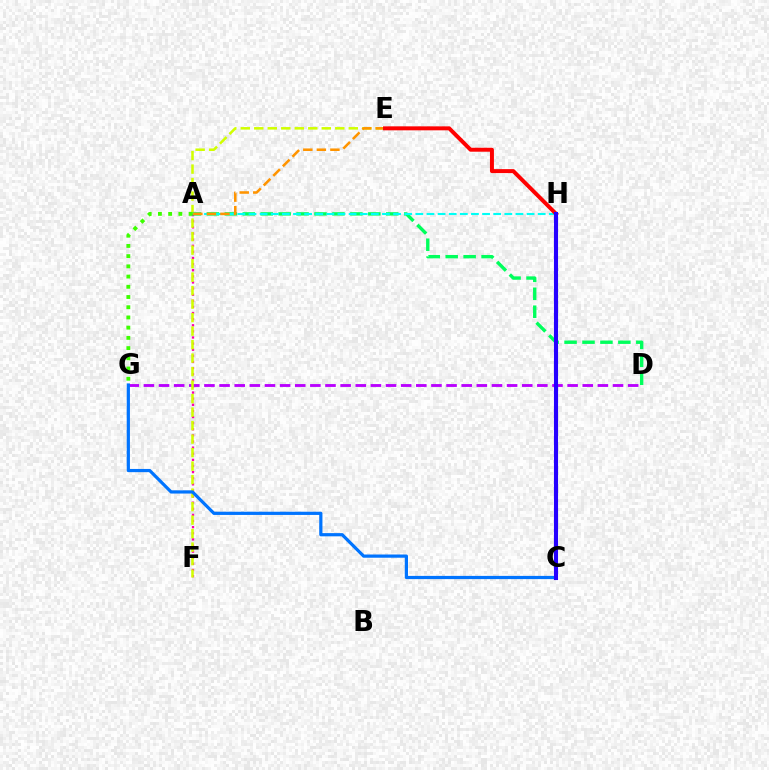{('A', 'F'): [{'color': '#ff00ac', 'line_style': 'dotted', 'thickness': 1.66}], ('D', 'G'): [{'color': '#b900ff', 'line_style': 'dashed', 'thickness': 2.06}], ('E', 'F'): [{'color': '#d1ff00', 'line_style': 'dashed', 'thickness': 1.83}], ('A', 'D'): [{'color': '#00ff5c', 'line_style': 'dashed', 'thickness': 2.44}], ('A', 'H'): [{'color': '#00fff6', 'line_style': 'dashed', 'thickness': 1.51}], ('A', 'G'): [{'color': '#3dff00', 'line_style': 'dotted', 'thickness': 2.78}], ('A', 'E'): [{'color': '#ff9400', 'line_style': 'dashed', 'thickness': 1.84}], ('E', 'H'): [{'color': '#ff0000', 'line_style': 'solid', 'thickness': 2.86}], ('C', 'G'): [{'color': '#0074ff', 'line_style': 'solid', 'thickness': 2.31}], ('C', 'H'): [{'color': '#2500ff', 'line_style': 'solid', 'thickness': 2.95}]}